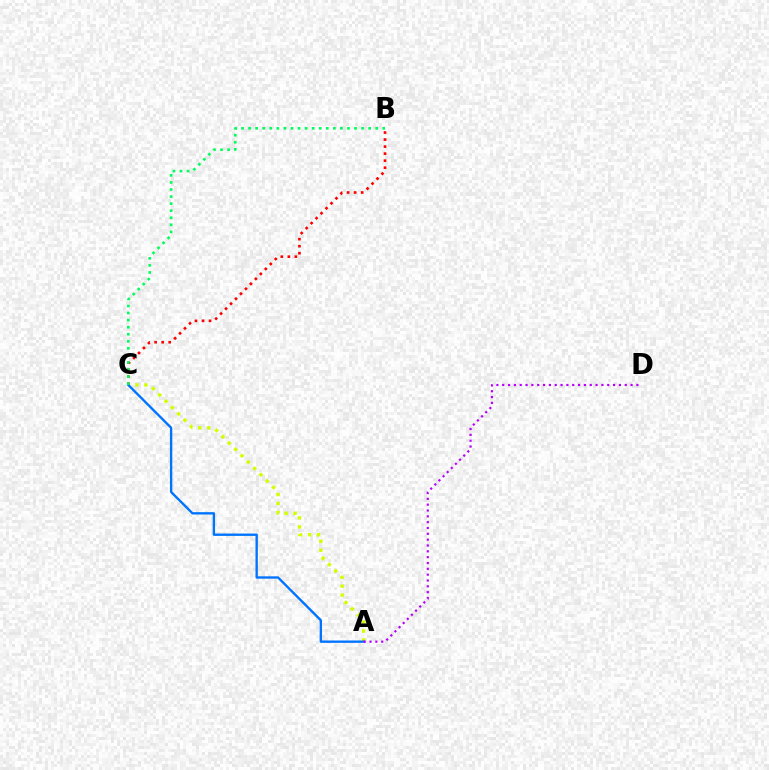{('A', 'C'): [{'color': '#d1ff00', 'line_style': 'dotted', 'thickness': 2.43}, {'color': '#0074ff', 'line_style': 'solid', 'thickness': 1.7}], ('A', 'D'): [{'color': '#b900ff', 'line_style': 'dotted', 'thickness': 1.59}], ('B', 'C'): [{'color': '#ff0000', 'line_style': 'dotted', 'thickness': 1.91}, {'color': '#00ff5c', 'line_style': 'dotted', 'thickness': 1.92}]}